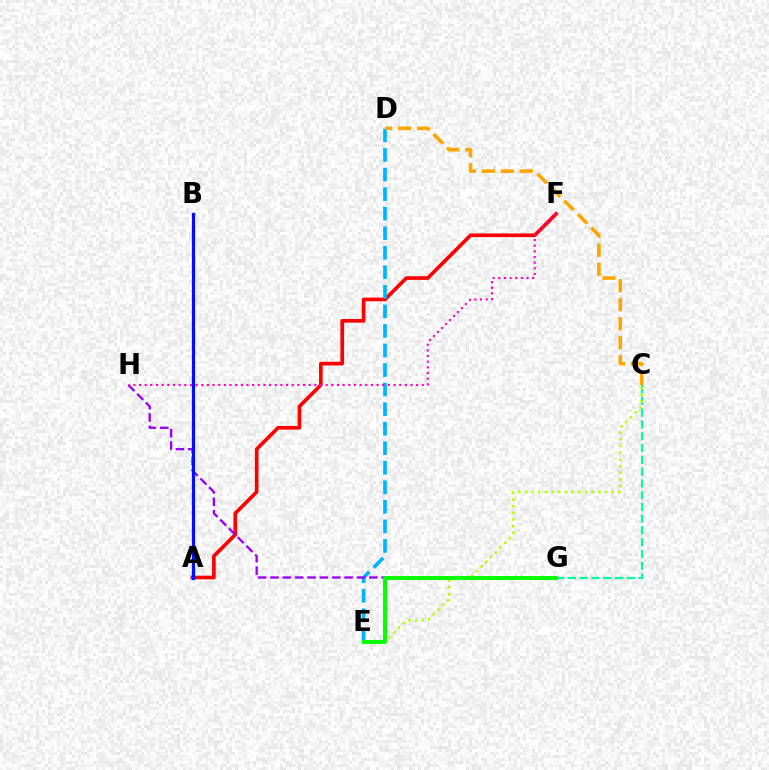{('C', 'G'): [{'color': '#00ff9d', 'line_style': 'dashed', 'thickness': 1.6}], ('A', 'F'): [{'color': '#ff0000', 'line_style': 'solid', 'thickness': 2.63}], ('D', 'E'): [{'color': '#00b5ff', 'line_style': 'dashed', 'thickness': 2.66}], ('G', 'H'): [{'color': '#9b00ff', 'line_style': 'dashed', 'thickness': 1.68}], ('C', 'E'): [{'color': '#b3ff00', 'line_style': 'dotted', 'thickness': 1.82}], ('A', 'B'): [{'color': '#0010ff', 'line_style': 'solid', 'thickness': 2.32}], ('E', 'G'): [{'color': '#08ff00', 'line_style': 'solid', 'thickness': 2.85}], ('F', 'H'): [{'color': '#ff00bd', 'line_style': 'dotted', 'thickness': 1.54}], ('C', 'D'): [{'color': '#ffa500', 'line_style': 'dashed', 'thickness': 2.58}]}